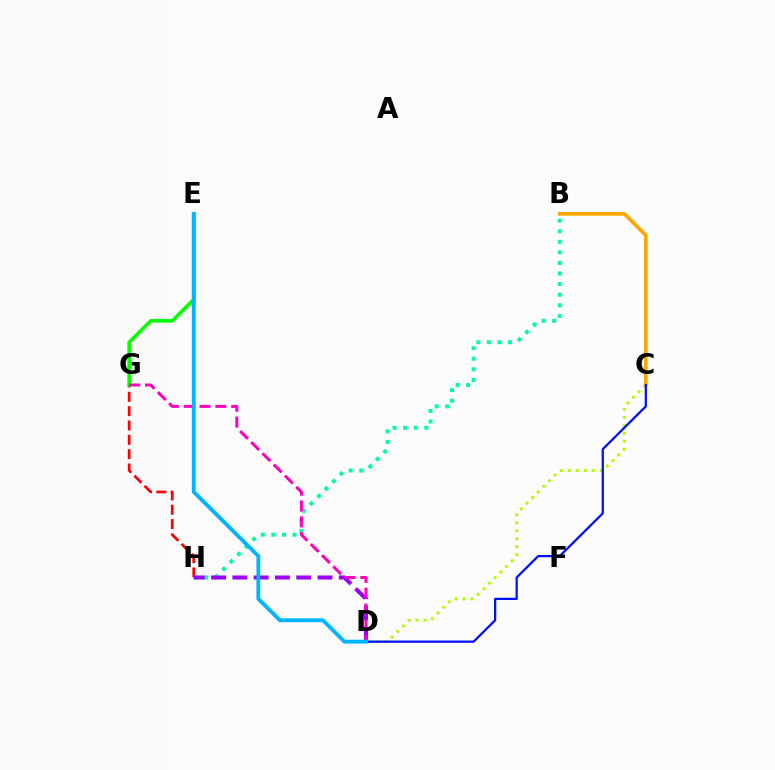{('C', 'D'): [{'color': '#b3ff00', 'line_style': 'dotted', 'thickness': 2.17}, {'color': '#0010ff', 'line_style': 'solid', 'thickness': 1.62}], ('G', 'H'): [{'color': '#ff0000', 'line_style': 'dashed', 'thickness': 1.95}], ('E', 'G'): [{'color': '#08ff00', 'line_style': 'solid', 'thickness': 2.62}], ('B', 'C'): [{'color': '#ffa500', 'line_style': 'solid', 'thickness': 2.67}], ('B', 'H'): [{'color': '#00ff9d', 'line_style': 'dotted', 'thickness': 2.87}], ('D', 'H'): [{'color': '#9b00ff', 'line_style': 'dashed', 'thickness': 2.89}], ('D', 'G'): [{'color': '#ff00bd', 'line_style': 'dashed', 'thickness': 2.15}], ('D', 'E'): [{'color': '#00b5ff', 'line_style': 'solid', 'thickness': 2.77}]}